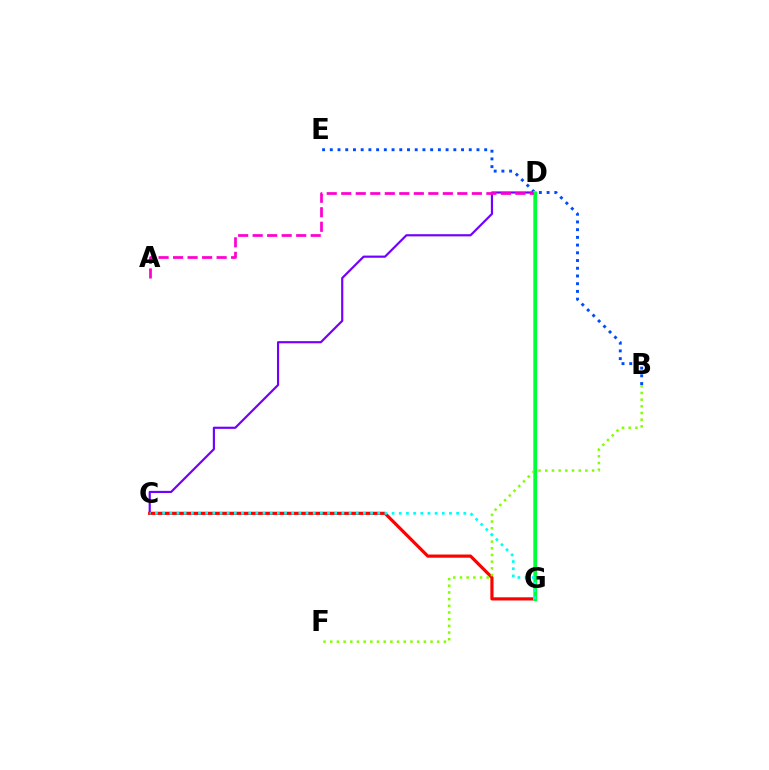{('C', 'D'): [{'color': '#7200ff', 'line_style': 'solid', 'thickness': 1.56}], ('B', 'E'): [{'color': '#004bff', 'line_style': 'dotted', 'thickness': 2.1}], ('C', 'G'): [{'color': '#ff0000', 'line_style': 'solid', 'thickness': 2.29}, {'color': '#00fff6', 'line_style': 'dotted', 'thickness': 1.95}], ('D', 'G'): [{'color': '#ffbd00', 'line_style': 'solid', 'thickness': 2.71}, {'color': '#00ff39', 'line_style': 'solid', 'thickness': 2.35}], ('A', 'D'): [{'color': '#ff00cf', 'line_style': 'dashed', 'thickness': 1.97}], ('B', 'F'): [{'color': '#84ff00', 'line_style': 'dotted', 'thickness': 1.82}]}